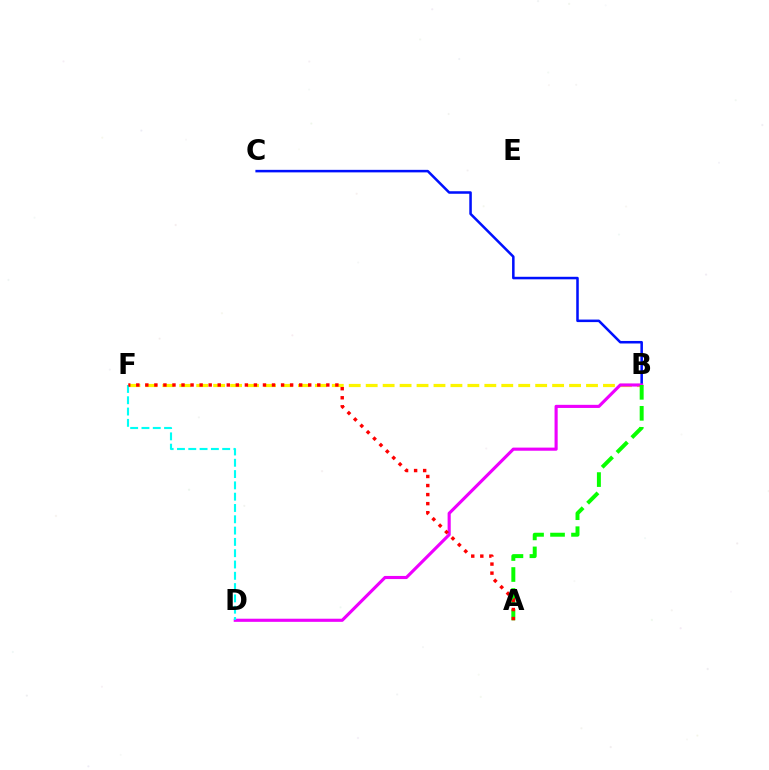{('B', 'F'): [{'color': '#fcf500', 'line_style': 'dashed', 'thickness': 2.3}], ('B', 'C'): [{'color': '#0010ff', 'line_style': 'solid', 'thickness': 1.82}], ('B', 'D'): [{'color': '#ee00ff', 'line_style': 'solid', 'thickness': 2.25}], ('A', 'B'): [{'color': '#08ff00', 'line_style': 'dashed', 'thickness': 2.85}], ('D', 'F'): [{'color': '#00fff6', 'line_style': 'dashed', 'thickness': 1.54}], ('A', 'F'): [{'color': '#ff0000', 'line_style': 'dotted', 'thickness': 2.46}]}